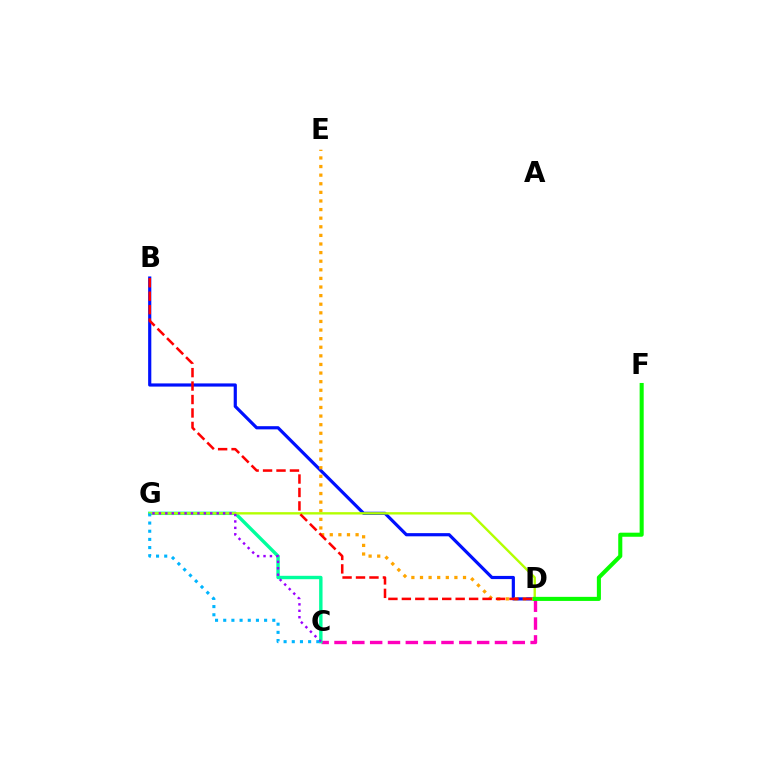{('C', 'D'): [{'color': '#ff00bd', 'line_style': 'dashed', 'thickness': 2.42}], ('C', 'G'): [{'color': '#00ff9d', 'line_style': 'solid', 'thickness': 2.45}, {'color': '#9b00ff', 'line_style': 'dotted', 'thickness': 1.74}, {'color': '#00b5ff', 'line_style': 'dotted', 'thickness': 2.22}], ('B', 'D'): [{'color': '#0010ff', 'line_style': 'solid', 'thickness': 2.29}, {'color': '#ff0000', 'line_style': 'dashed', 'thickness': 1.83}], ('D', 'E'): [{'color': '#ffa500', 'line_style': 'dotted', 'thickness': 2.34}], ('D', 'G'): [{'color': '#b3ff00', 'line_style': 'solid', 'thickness': 1.7}], ('D', 'F'): [{'color': '#08ff00', 'line_style': 'solid', 'thickness': 2.93}]}